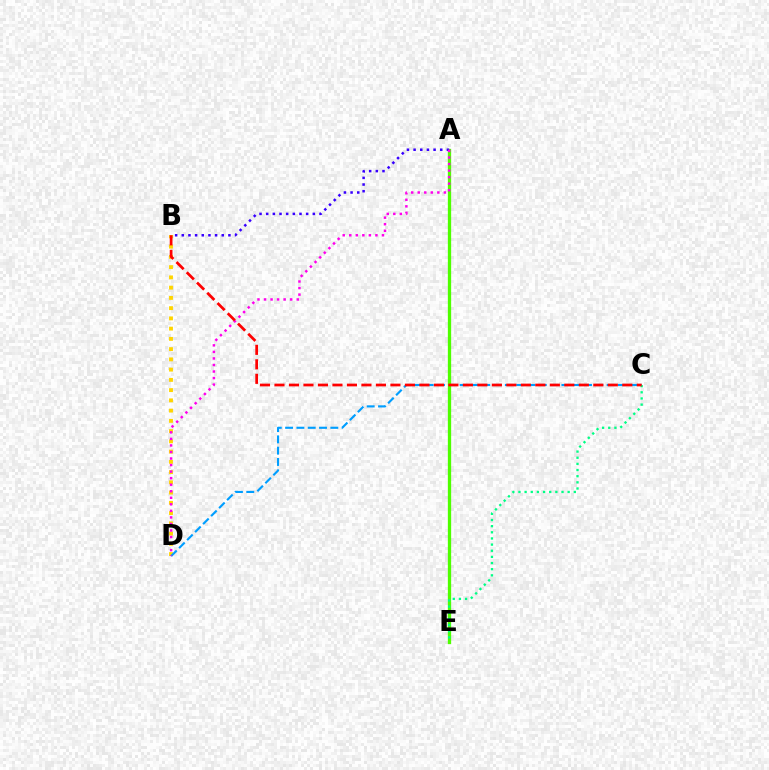{('B', 'D'): [{'color': '#ffd500', 'line_style': 'dotted', 'thickness': 2.78}], ('C', 'D'): [{'color': '#009eff', 'line_style': 'dashed', 'thickness': 1.54}], ('A', 'E'): [{'color': '#4fff00', 'line_style': 'solid', 'thickness': 2.37}], ('C', 'E'): [{'color': '#00ff86', 'line_style': 'dotted', 'thickness': 1.67}], ('A', 'B'): [{'color': '#3700ff', 'line_style': 'dotted', 'thickness': 1.81}], ('A', 'D'): [{'color': '#ff00ed', 'line_style': 'dotted', 'thickness': 1.78}], ('B', 'C'): [{'color': '#ff0000', 'line_style': 'dashed', 'thickness': 1.97}]}